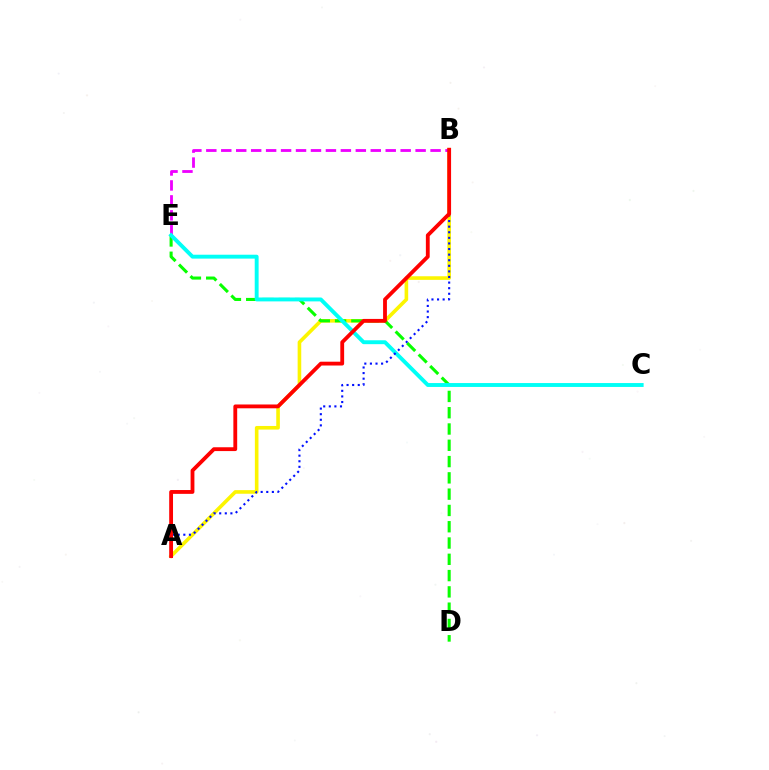{('A', 'B'): [{'color': '#fcf500', 'line_style': 'solid', 'thickness': 2.6}, {'color': '#0010ff', 'line_style': 'dotted', 'thickness': 1.52}, {'color': '#ff0000', 'line_style': 'solid', 'thickness': 2.75}], ('B', 'E'): [{'color': '#ee00ff', 'line_style': 'dashed', 'thickness': 2.03}], ('D', 'E'): [{'color': '#08ff00', 'line_style': 'dashed', 'thickness': 2.21}], ('C', 'E'): [{'color': '#00fff6', 'line_style': 'solid', 'thickness': 2.8}]}